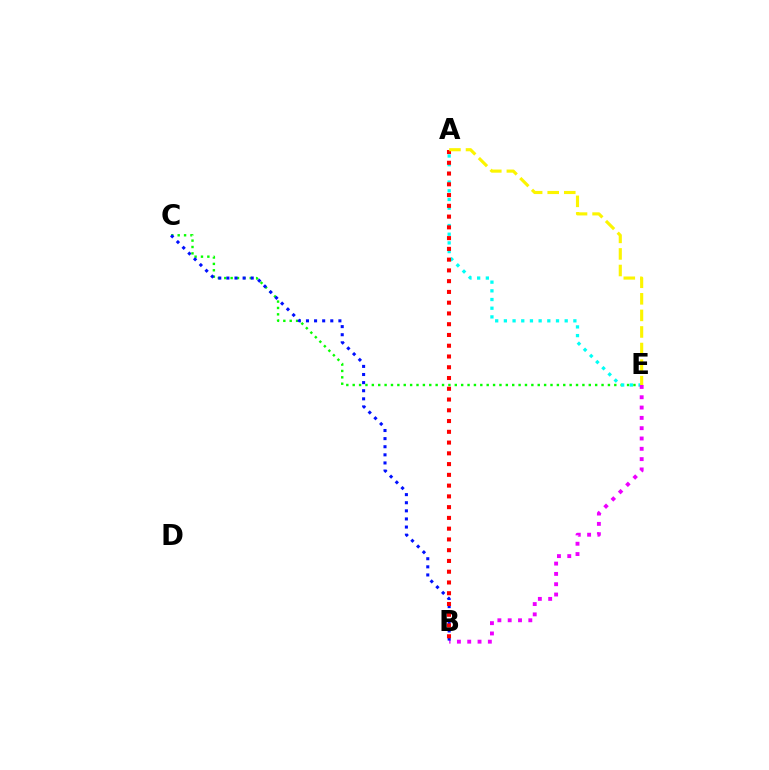{('C', 'E'): [{'color': '#08ff00', 'line_style': 'dotted', 'thickness': 1.73}], ('A', 'E'): [{'color': '#00fff6', 'line_style': 'dotted', 'thickness': 2.36}, {'color': '#fcf500', 'line_style': 'dashed', 'thickness': 2.25}], ('B', 'E'): [{'color': '#ee00ff', 'line_style': 'dotted', 'thickness': 2.8}], ('B', 'C'): [{'color': '#0010ff', 'line_style': 'dotted', 'thickness': 2.2}], ('A', 'B'): [{'color': '#ff0000', 'line_style': 'dotted', 'thickness': 2.92}]}